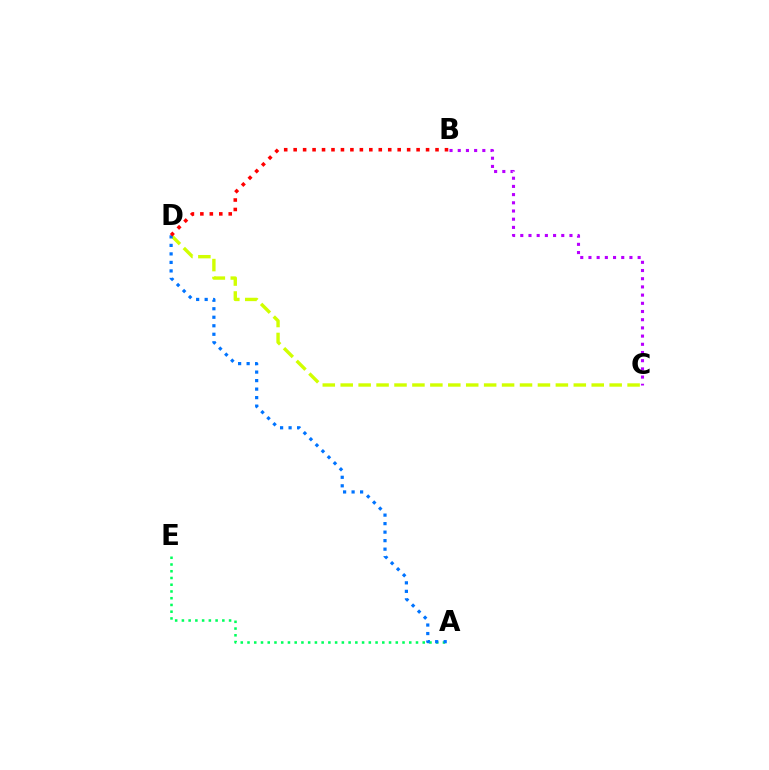{('A', 'E'): [{'color': '#00ff5c', 'line_style': 'dotted', 'thickness': 1.83}], ('C', 'D'): [{'color': '#d1ff00', 'line_style': 'dashed', 'thickness': 2.44}], ('A', 'D'): [{'color': '#0074ff', 'line_style': 'dotted', 'thickness': 2.31}], ('B', 'D'): [{'color': '#ff0000', 'line_style': 'dotted', 'thickness': 2.57}], ('B', 'C'): [{'color': '#b900ff', 'line_style': 'dotted', 'thickness': 2.23}]}